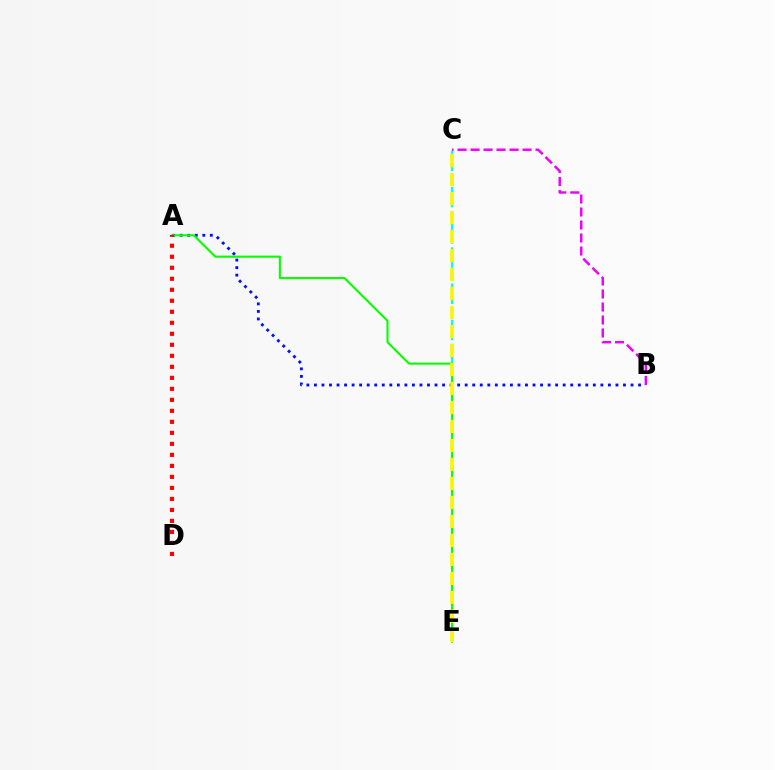{('A', 'B'): [{'color': '#0010ff', 'line_style': 'dotted', 'thickness': 2.05}], ('C', 'E'): [{'color': '#00fff6', 'line_style': 'dashed', 'thickness': 1.64}, {'color': '#fcf500', 'line_style': 'dashed', 'thickness': 2.58}], ('B', 'C'): [{'color': '#ee00ff', 'line_style': 'dashed', 'thickness': 1.77}], ('A', 'E'): [{'color': '#08ff00', 'line_style': 'solid', 'thickness': 1.51}], ('A', 'D'): [{'color': '#ff0000', 'line_style': 'dotted', 'thickness': 2.99}]}